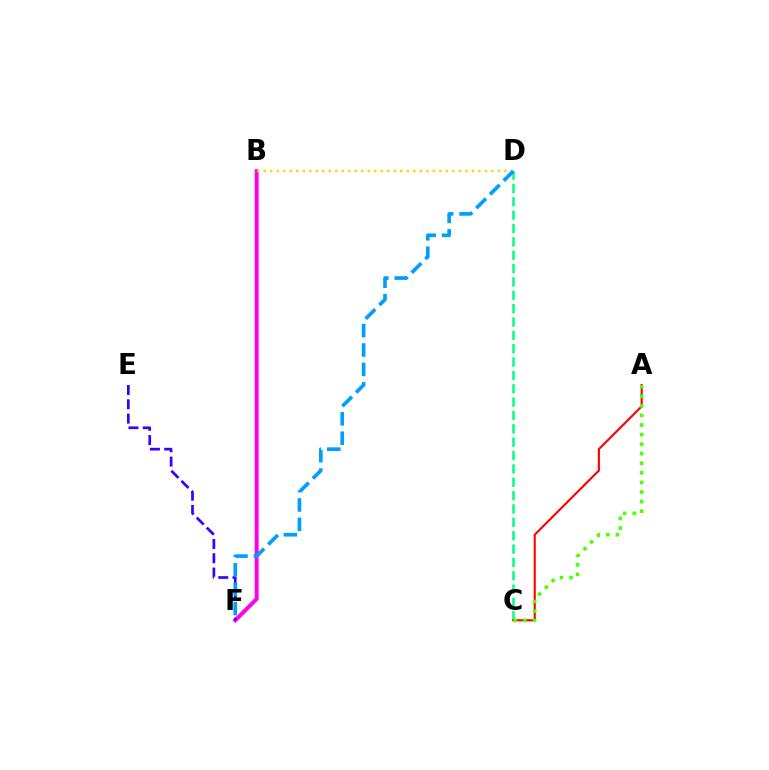{('B', 'F'): [{'color': '#ff00ed', 'line_style': 'solid', 'thickness': 2.85}], ('B', 'D'): [{'color': '#ffd500', 'line_style': 'dotted', 'thickness': 1.77}], ('E', 'F'): [{'color': '#3700ff', 'line_style': 'dashed', 'thickness': 1.94}], ('C', 'D'): [{'color': '#00ff86', 'line_style': 'dashed', 'thickness': 1.81}], ('D', 'F'): [{'color': '#009eff', 'line_style': 'dashed', 'thickness': 2.64}], ('A', 'C'): [{'color': '#ff0000', 'line_style': 'solid', 'thickness': 1.53}, {'color': '#4fff00', 'line_style': 'dotted', 'thickness': 2.6}]}